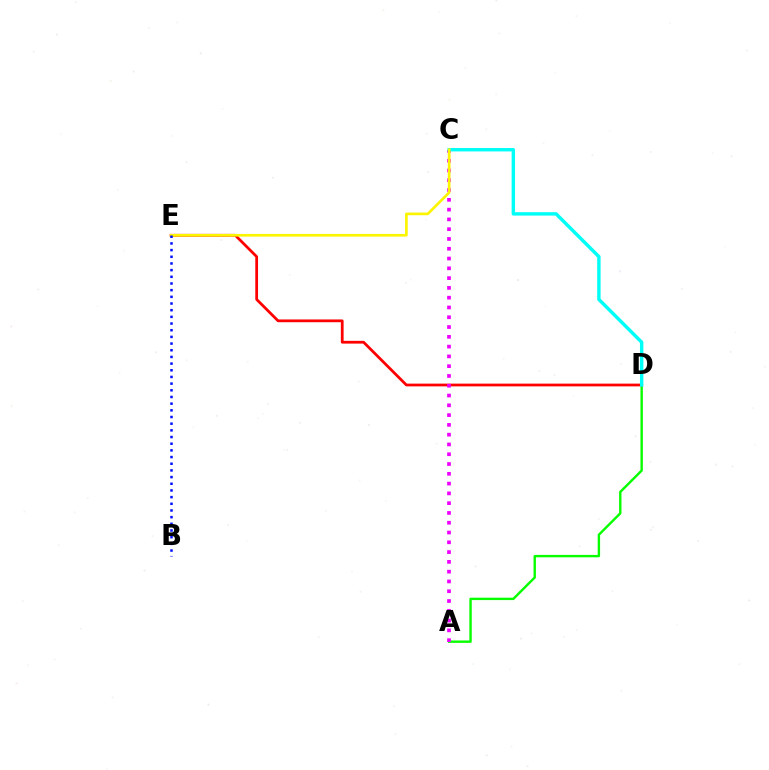{('A', 'D'): [{'color': '#08ff00', 'line_style': 'solid', 'thickness': 1.73}], ('D', 'E'): [{'color': '#ff0000', 'line_style': 'solid', 'thickness': 1.98}], ('A', 'C'): [{'color': '#ee00ff', 'line_style': 'dotted', 'thickness': 2.66}], ('C', 'D'): [{'color': '#00fff6', 'line_style': 'solid', 'thickness': 2.46}], ('C', 'E'): [{'color': '#fcf500', 'line_style': 'solid', 'thickness': 1.92}], ('B', 'E'): [{'color': '#0010ff', 'line_style': 'dotted', 'thickness': 1.81}]}